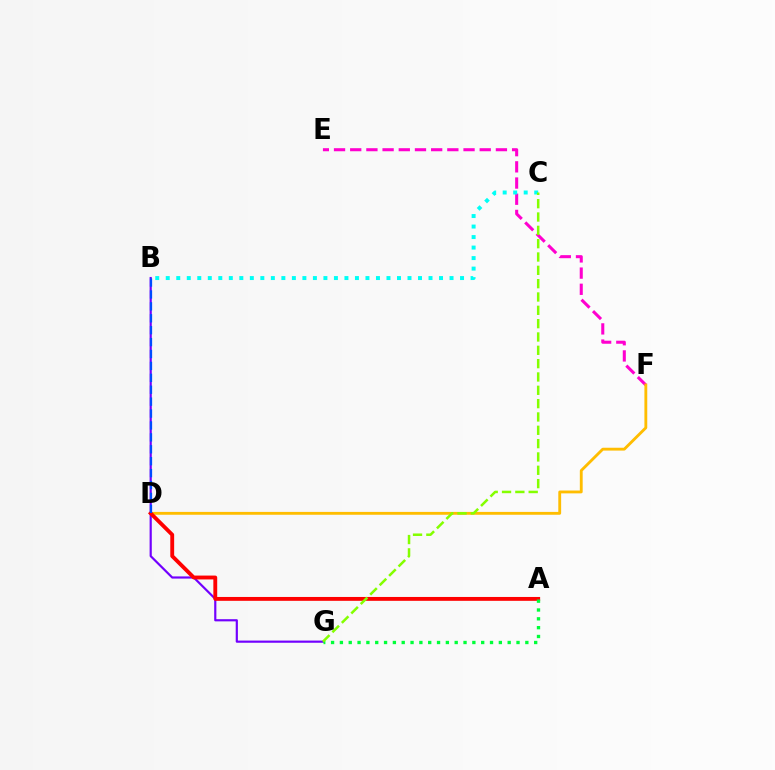{('E', 'F'): [{'color': '#ff00cf', 'line_style': 'dashed', 'thickness': 2.2}], ('D', 'F'): [{'color': '#ffbd00', 'line_style': 'solid', 'thickness': 2.05}], ('B', 'G'): [{'color': '#7200ff', 'line_style': 'solid', 'thickness': 1.57}], ('A', 'D'): [{'color': '#ff0000', 'line_style': 'solid', 'thickness': 2.78}], ('B', 'C'): [{'color': '#00fff6', 'line_style': 'dotted', 'thickness': 2.86}], ('A', 'G'): [{'color': '#00ff39', 'line_style': 'dotted', 'thickness': 2.4}], ('B', 'D'): [{'color': '#004bff', 'line_style': 'dashed', 'thickness': 1.62}], ('C', 'G'): [{'color': '#84ff00', 'line_style': 'dashed', 'thickness': 1.81}]}